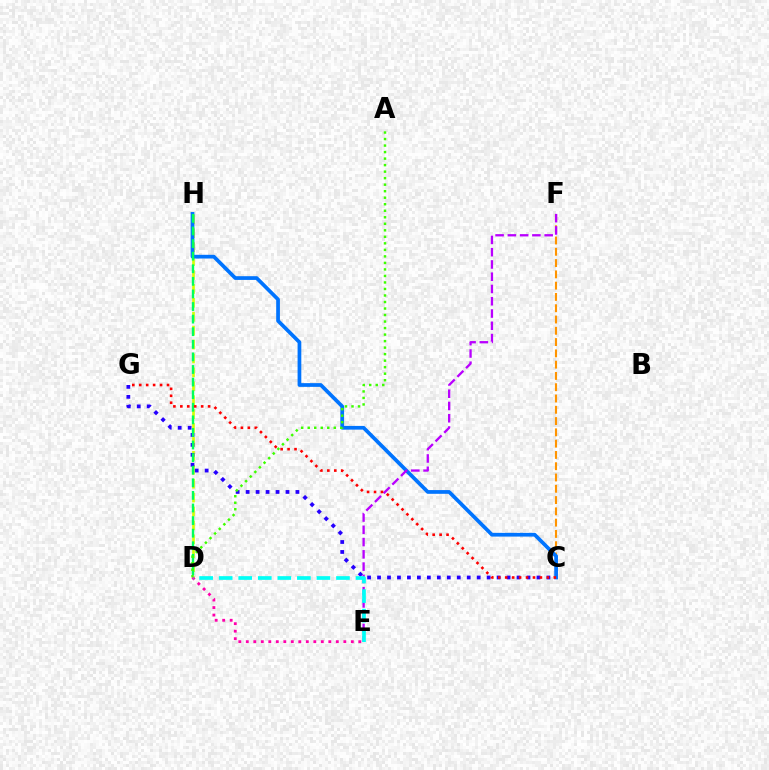{('C', 'F'): [{'color': '#ff9400', 'line_style': 'dashed', 'thickness': 1.53}], ('D', 'H'): [{'color': '#d1ff00', 'line_style': 'dashed', 'thickness': 1.89}, {'color': '#00ff5c', 'line_style': 'dashed', 'thickness': 1.71}], ('C', 'H'): [{'color': '#0074ff', 'line_style': 'solid', 'thickness': 2.68}], ('C', 'G'): [{'color': '#2500ff', 'line_style': 'dotted', 'thickness': 2.71}, {'color': '#ff0000', 'line_style': 'dotted', 'thickness': 1.89}], ('E', 'F'): [{'color': '#b900ff', 'line_style': 'dashed', 'thickness': 1.67}], ('A', 'D'): [{'color': '#3dff00', 'line_style': 'dotted', 'thickness': 1.77}], ('D', 'E'): [{'color': '#ff00ac', 'line_style': 'dotted', 'thickness': 2.04}, {'color': '#00fff6', 'line_style': 'dashed', 'thickness': 2.66}]}